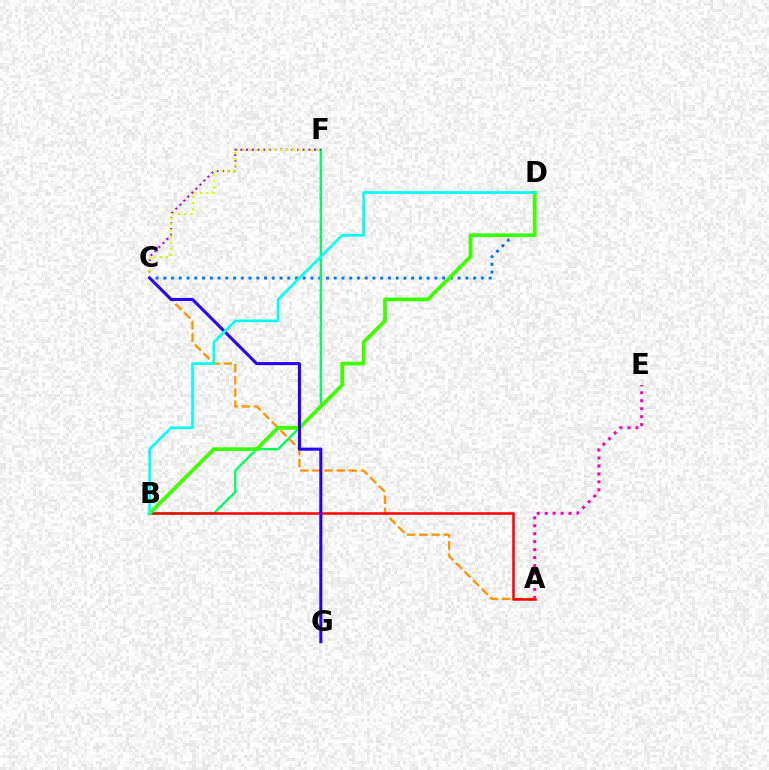{('C', 'D'): [{'color': '#0074ff', 'line_style': 'dotted', 'thickness': 2.1}], ('A', 'E'): [{'color': '#ff00ac', 'line_style': 'dotted', 'thickness': 2.16}], ('B', 'F'): [{'color': '#00ff5c', 'line_style': 'solid', 'thickness': 1.71}], ('C', 'F'): [{'color': '#b900ff', 'line_style': 'dotted', 'thickness': 1.54}, {'color': '#d1ff00', 'line_style': 'dotted', 'thickness': 1.67}], ('A', 'C'): [{'color': '#ff9400', 'line_style': 'dashed', 'thickness': 1.65}], ('A', 'B'): [{'color': '#ff0000', 'line_style': 'solid', 'thickness': 1.81}], ('B', 'D'): [{'color': '#3dff00', 'line_style': 'solid', 'thickness': 2.7}, {'color': '#00fff6', 'line_style': 'solid', 'thickness': 1.9}], ('C', 'G'): [{'color': '#2500ff', 'line_style': 'solid', 'thickness': 2.2}]}